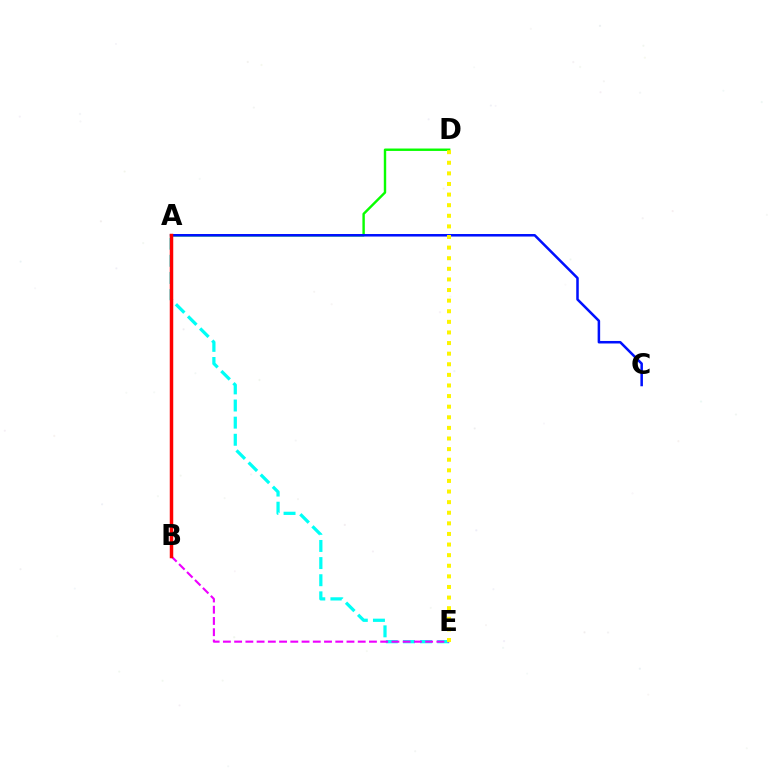{('A', 'D'): [{'color': '#08ff00', 'line_style': 'solid', 'thickness': 1.74}], ('A', 'C'): [{'color': '#0010ff', 'line_style': 'solid', 'thickness': 1.81}], ('A', 'E'): [{'color': '#00fff6', 'line_style': 'dashed', 'thickness': 2.33}], ('B', 'E'): [{'color': '#ee00ff', 'line_style': 'dashed', 'thickness': 1.53}], ('A', 'B'): [{'color': '#ff0000', 'line_style': 'solid', 'thickness': 2.51}], ('D', 'E'): [{'color': '#fcf500', 'line_style': 'dotted', 'thickness': 2.88}]}